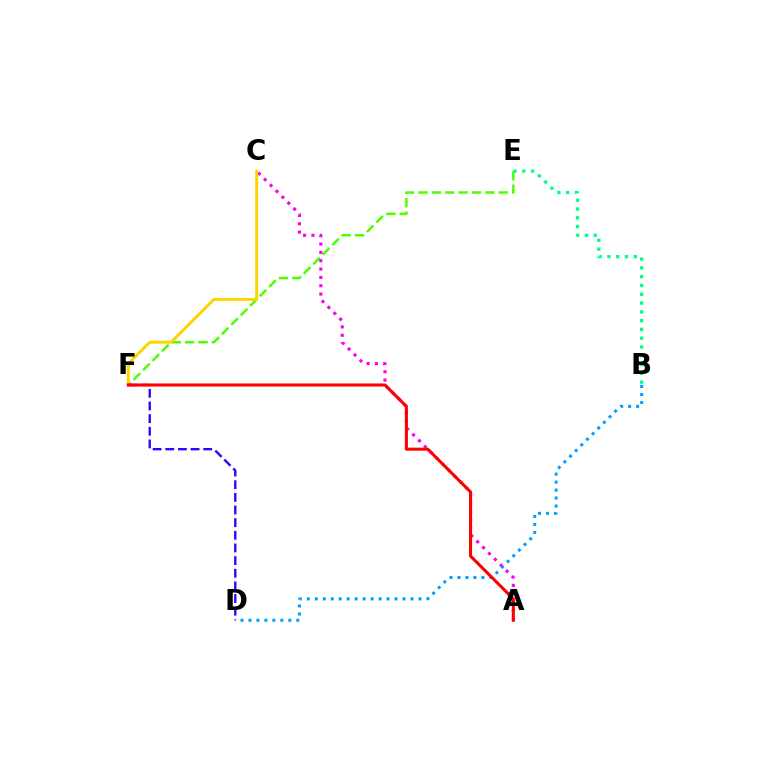{('E', 'F'): [{'color': '#4fff00', 'line_style': 'dashed', 'thickness': 1.82}], ('A', 'C'): [{'color': '#ff00ed', 'line_style': 'dotted', 'thickness': 2.27}], ('C', 'F'): [{'color': '#ffd500', 'line_style': 'solid', 'thickness': 2.14}], ('B', 'E'): [{'color': '#00ff86', 'line_style': 'dotted', 'thickness': 2.39}], ('D', 'F'): [{'color': '#3700ff', 'line_style': 'dashed', 'thickness': 1.72}], ('B', 'D'): [{'color': '#009eff', 'line_style': 'dotted', 'thickness': 2.17}], ('A', 'F'): [{'color': '#ff0000', 'line_style': 'solid', 'thickness': 2.2}]}